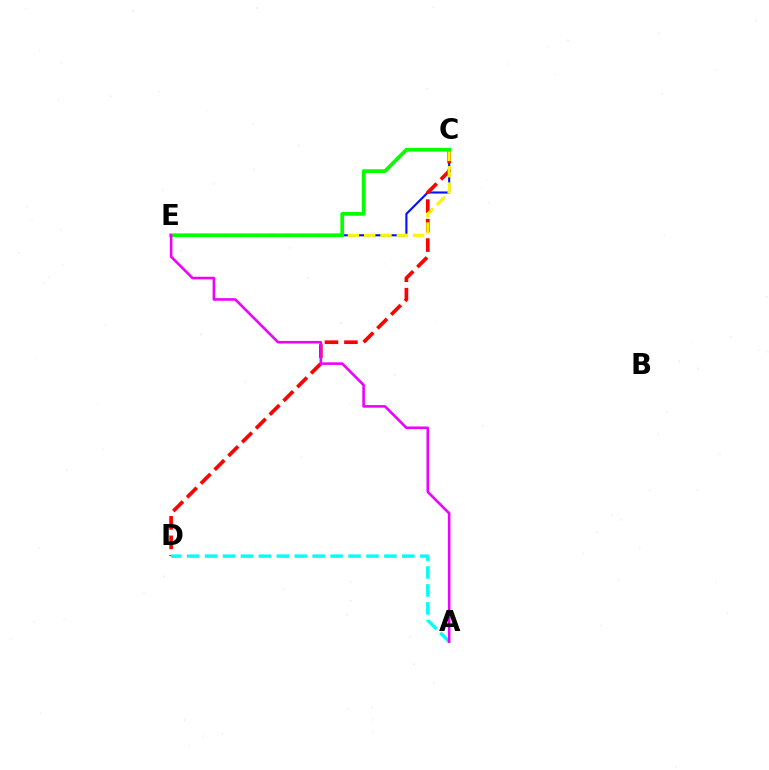{('C', 'E'): [{'color': '#0010ff', 'line_style': 'solid', 'thickness': 1.51}, {'color': '#fcf500', 'line_style': 'dashed', 'thickness': 2.22}, {'color': '#08ff00', 'line_style': 'solid', 'thickness': 2.69}], ('C', 'D'): [{'color': '#ff0000', 'line_style': 'dashed', 'thickness': 2.65}], ('A', 'D'): [{'color': '#00fff6', 'line_style': 'dashed', 'thickness': 2.44}], ('A', 'E'): [{'color': '#ee00ff', 'line_style': 'solid', 'thickness': 1.86}]}